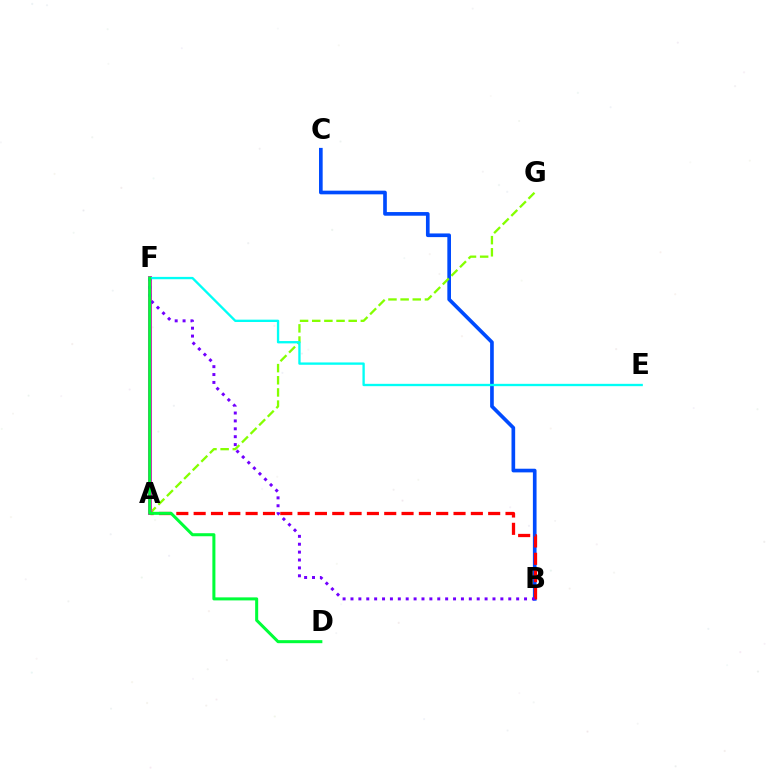{('B', 'C'): [{'color': '#004bff', 'line_style': 'solid', 'thickness': 2.64}], ('A', 'G'): [{'color': '#84ff00', 'line_style': 'dashed', 'thickness': 1.65}], ('A', 'F'): [{'color': '#ffbd00', 'line_style': 'dashed', 'thickness': 1.65}, {'color': '#ff00cf', 'line_style': 'solid', 'thickness': 2.85}], ('E', 'F'): [{'color': '#00fff6', 'line_style': 'solid', 'thickness': 1.68}], ('A', 'B'): [{'color': '#ff0000', 'line_style': 'dashed', 'thickness': 2.35}], ('B', 'F'): [{'color': '#7200ff', 'line_style': 'dotted', 'thickness': 2.14}], ('D', 'F'): [{'color': '#00ff39', 'line_style': 'solid', 'thickness': 2.19}]}